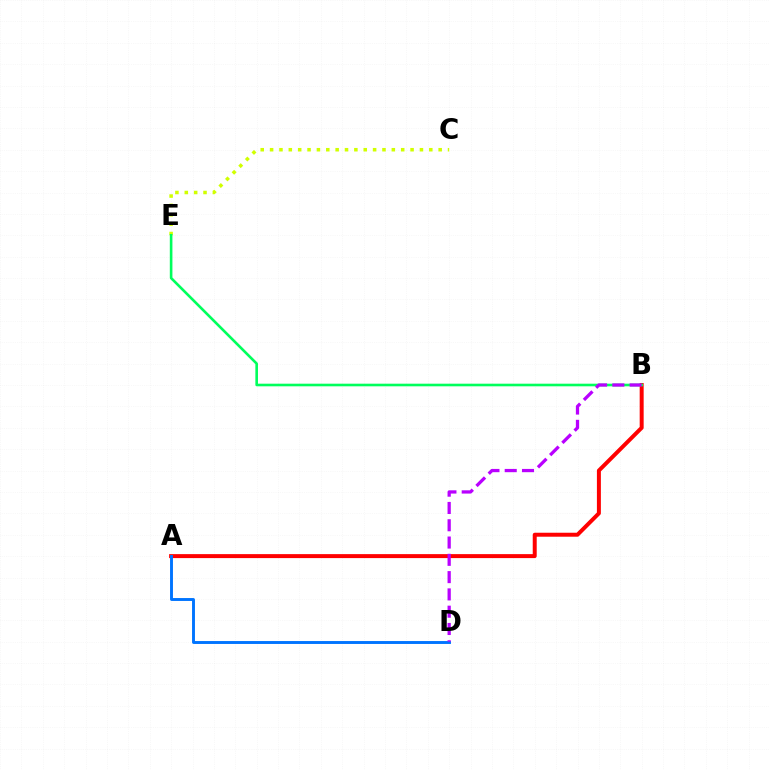{('A', 'B'): [{'color': '#ff0000', 'line_style': 'solid', 'thickness': 2.86}], ('A', 'D'): [{'color': '#0074ff', 'line_style': 'solid', 'thickness': 2.09}], ('C', 'E'): [{'color': '#d1ff00', 'line_style': 'dotted', 'thickness': 2.54}], ('B', 'E'): [{'color': '#00ff5c', 'line_style': 'solid', 'thickness': 1.88}], ('B', 'D'): [{'color': '#b900ff', 'line_style': 'dashed', 'thickness': 2.35}]}